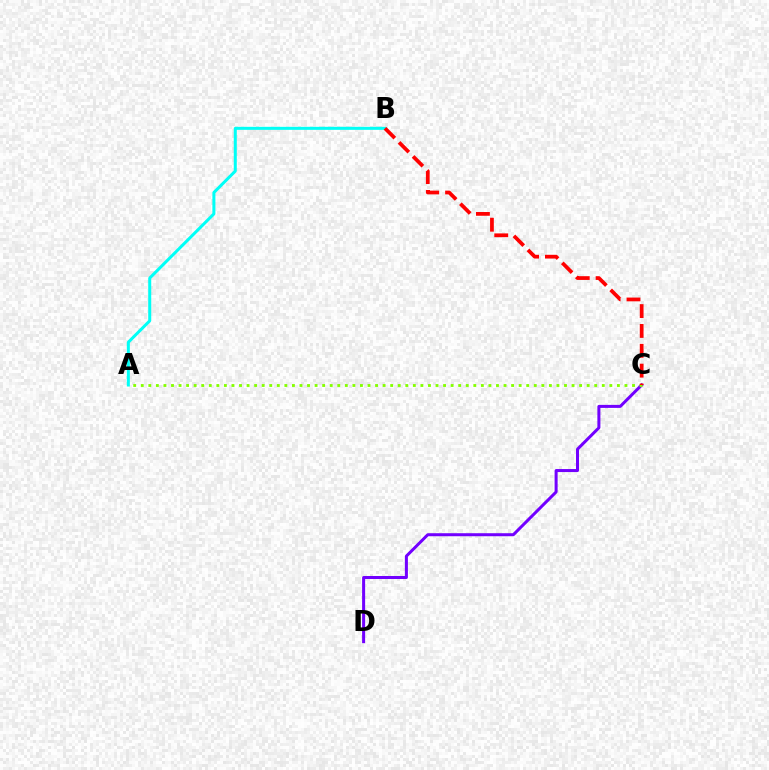{('C', 'D'): [{'color': '#7200ff', 'line_style': 'solid', 'thickness': 2.17}], ('A', 'C'): [{'color': '#84ff00', 'line_style': 'dotted', 'thickness': 2.05}], ('A', 'B'): [{'color': '#00fff6', 'line_style': 'solid', 'thickness': 2.17}], ('B', 'C'): [{'color': '#ff0000', 'line_style': 'dashed', 'thickness': 2.7}]}